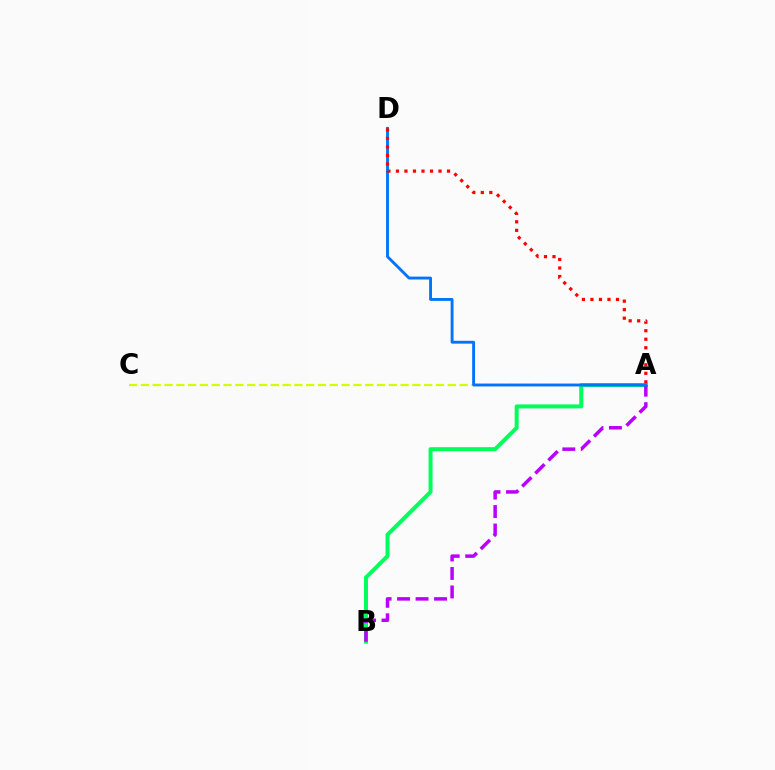{('A', 'C'): [{'color': '#d1ff00', 'line_style': 'dashed', 'thickness': 1.6}], ('A', 'B'): [{'color': '#00ff5c', 'line_style': 'solid', 'thickness': 2.88}, {'color': '#b900ff', 'line_style': 'dashed', 'thickness': 2.51}], ('A', 'D'): [{'color': '#0074ff', 'line_style': 'solid', 'thickness': 2.07}, {'color': '#ff0000', 'line_style': 'dotted', 'thickness': 2.31}]}